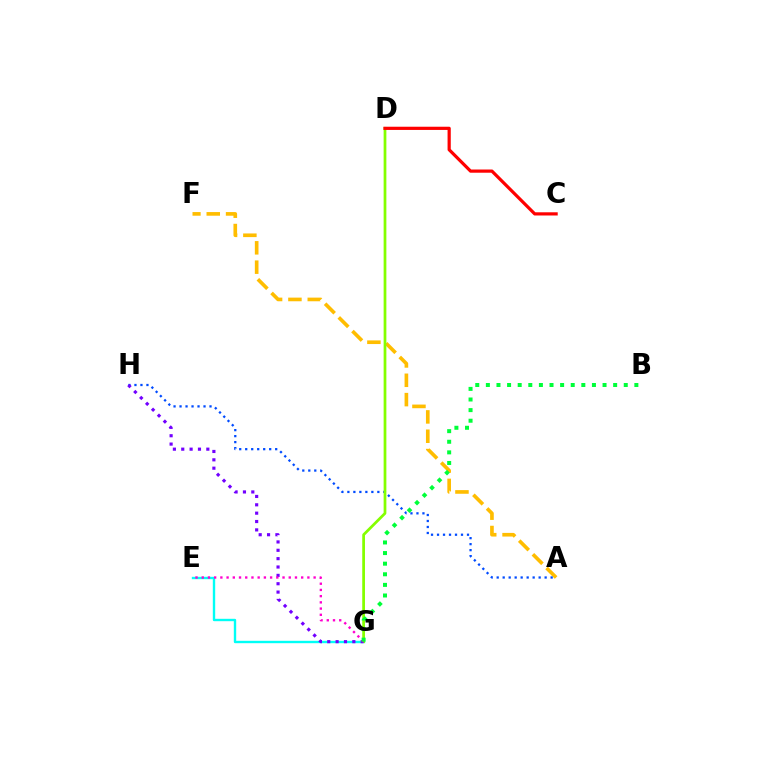{('E', 'G'): [{'color': '#00fff6', 'line_style': 'solid', 'thickness': 1.72}, {'color': '#ff00cf', 'line_style': 'dotted', 'thickness': 1.69}], ('A', 'F'): [{'color': '#ffbd00', 'line_style': 'dashed', 'thickness': 2.63}], ('A', 'H'): [{'color': '#004bff', 'line_style': 'dotted', 'thickness': 1.63}], ('D', 'G'): [{'color': '#84ff00', 'line_style': 'solid', 'thickness': 1.97}], ('G', 'H'): [{'color': '#7200ff', 'line_style': 'dotted', 'thickness': 2.27}], ('C', 'D'): [{'color': '#ff0000', 'line_style': 'solid', 'thickness': 2.31}], ('B', 'G'): [{'color': '#00ff39', 'line_style': 'dotted', 'thickness': 2.88}]}